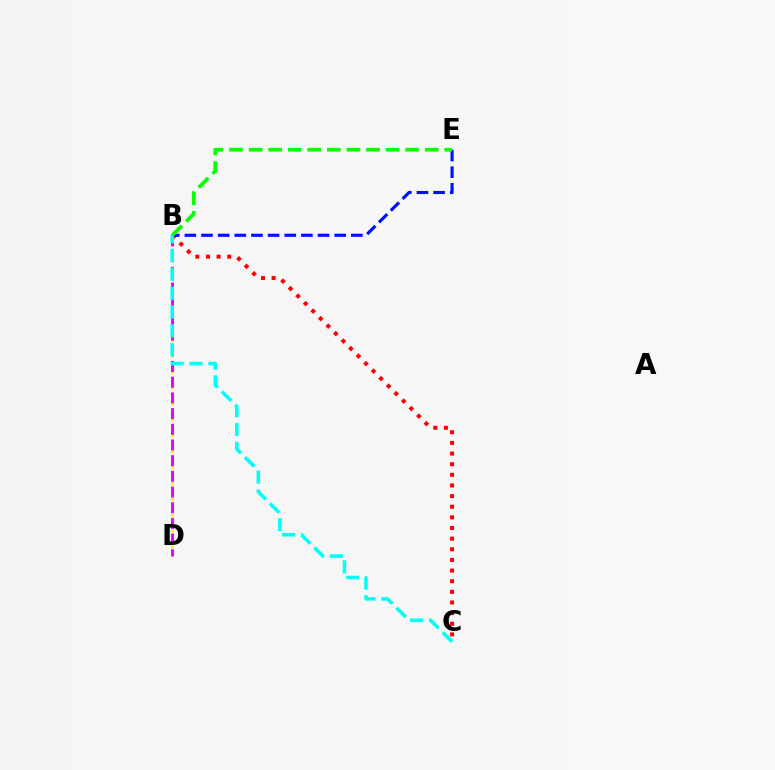{('B', 'C'): [{'color': '#ff0000', 'line_style': 'dotted', 'thickness': 2.89}, {'color': '#00fff6', 'line_style': 'dashed', 'thickness': 2.56}], ('B', 'D'): [{'color': '#fcf500', 'line_style': 'dotted', 'thickness': 2.16}, {'color': '#ee00ff', 'line_style': 'dashed', 'thickness': 2.13}], ('B', 'E'): [{'color': '#0010ff', 'line_style': 'dashed', 'thickness': 2.26}, {'color': '#08ff00', 'line_style': 'dashed', 'thickness': 2.66}]}